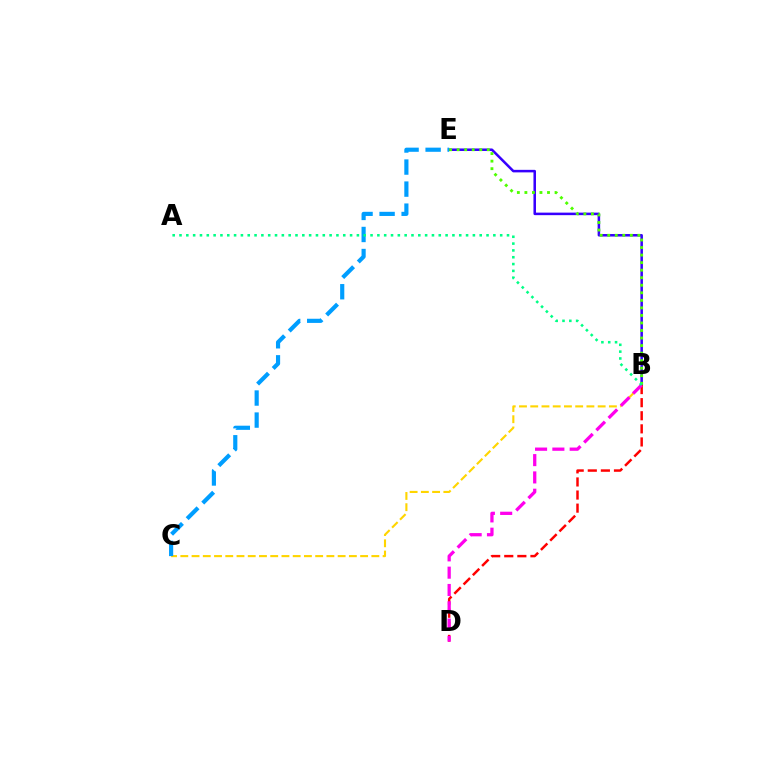{('B', 'E'): [{'color': '#3700ff', 'line_style': 'solid', 'thickness': 1.82}, {'color': '#4fff00', 'line_style': 'dotted', 'thickness': 2.05}], ('B', 'C'): [{'color': '#ffd500', 'line_style': 'dashed', 'thickness': 1.53}], ('C', 'E'): [{'color': '#009eff', 'line_style': 'dashed', 'thickness': 2.99}], ('B', 'D'): [{'color': '#ff0000', 'line_style': 'dashed', 'thickness': 1.78}, {'color': '#ff00ed', 'line_style': 'dashed', 'thickness': 2.35}], ('A', 'B'): [{'color': '#00ff86', 'line_style': 'dotted', 'thickness': 1.85}]}